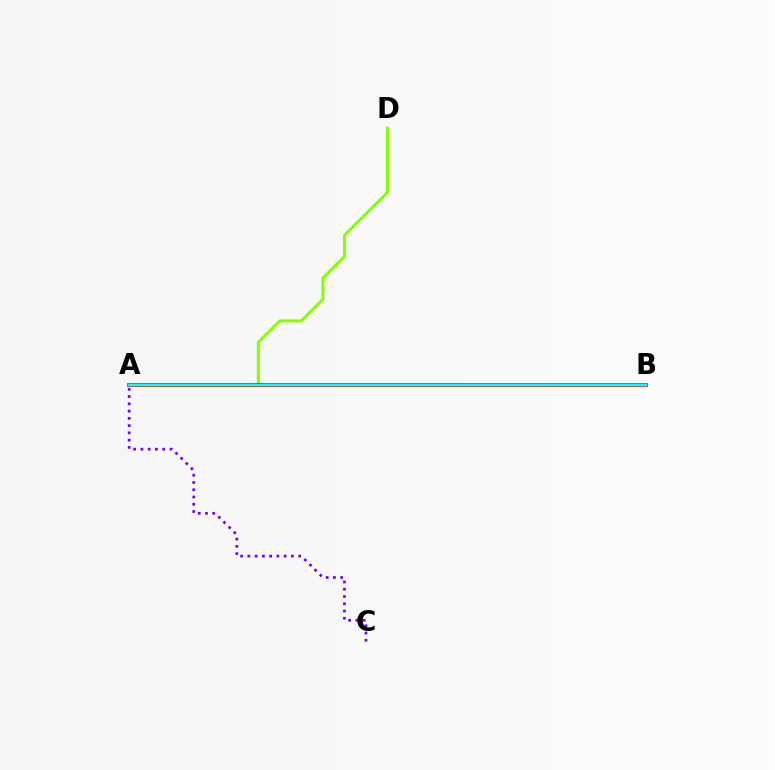{('A', 'C'): [{'color': '#7200ff', 'line_style': 'dotted', 'thickness': 1.97}], ('A', 'D'): [{'color': '#84ff00', 'line_style': 'solid', 'thickness': 2.19}], ('A', 'B'): [{'color': '#ff0000', 'line_style': 'solid', 'thickness': 2.67}, {'color': '#00fff6', 'line_style': 'solid', 'thickness': 1.79}]}